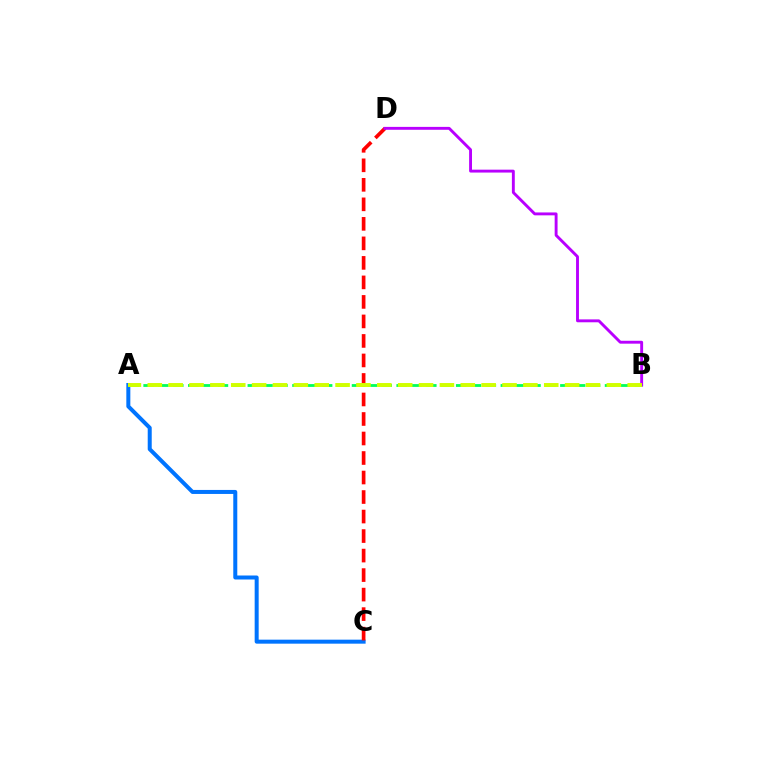{('A', 'C'): [{'color': '#0074ff', 'line_style': 'solid', 'thickness': 2.88}], ('C', 'D'): [{'color': '#ff0000', 'line_style': 'dashed', 'thickness': 2.65}], ('A', 'B'): [{'color': '#00ff5c', 'line_style': 'dashed', 'thickness': 2.02}, {'color': '#d1ff00', 'line_style': 'dashed', 'thickness': 2.83}], ('B', 'D'): [{'color': '#b900ff', 'line_style': 'solid', 'thickness': 2.08}]}